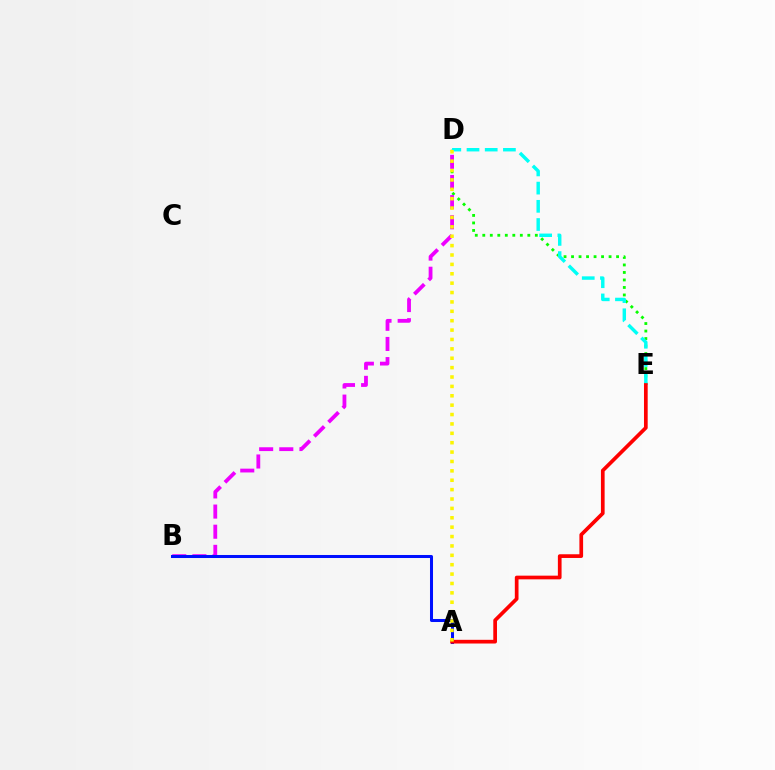{('D', 'E'): [{'color': '#08ff00', 'line_style': 'dotted', 'thickness': 2.04}, {'color': '#00fff6', 'line_style': 'dashed', 'thickness': 2.47}], ('B', 'D'): [{'color': '#ee00ff', 'line_style': 'dashed', 'thickness': 2.74}], ('A', 'B'): [{'color': '#0010ff', 'line_style': 'solid', 'thickness': 2.18}], ('A', 'E'): [{'color': '#ff0000', 'line_style': 'solid', 'thickness': 2.66}], ('A', 'D'): [{'color': '#fcf500', 'line_style': 'dotted', 'thickness': 2.55}]}